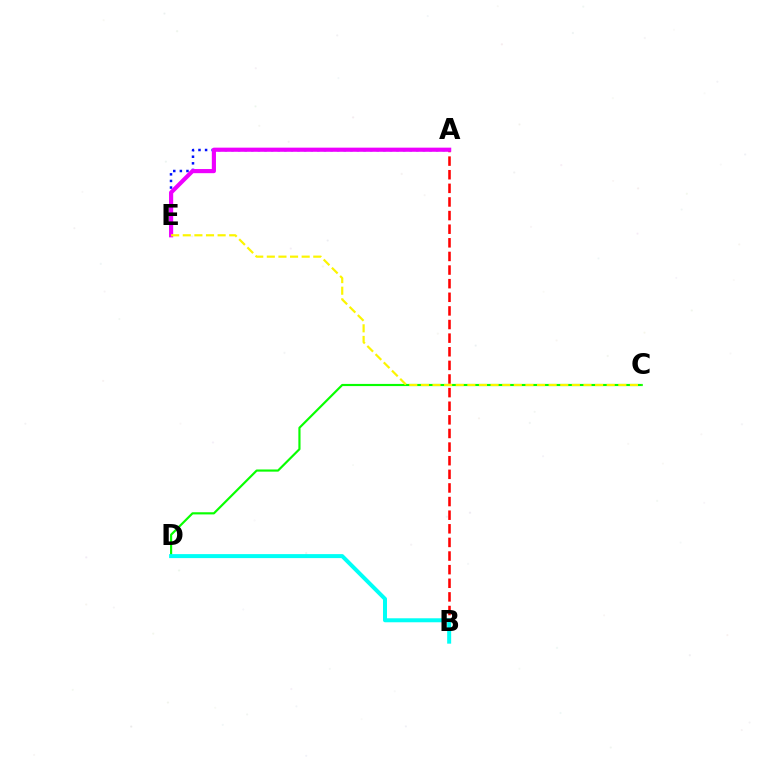{('A', 'E'): [{'color': '#0010ff', 'line_style': 'dotted', 'thickness': 1.79}, {'color': '#ee00ff', 'line_style': 'solid', 'thickness': 2.98}], ('A', 'B'): [{'color': '#ff0000', 'line_style': 'dashed', 'thickness': 1.85}], ('C', 'D'): [{'color': '#08ff00', 'line_style': 'solid', 'thickness': 1.56}], ('B', 'D'): [{'color': '#00fff6', 'line_style': 'solid', 'thickness': 2.87}], ('C', 'E'): [{'color': '#fcf500', 'line_style': 'dashed', 'thickness': 1.58}]}